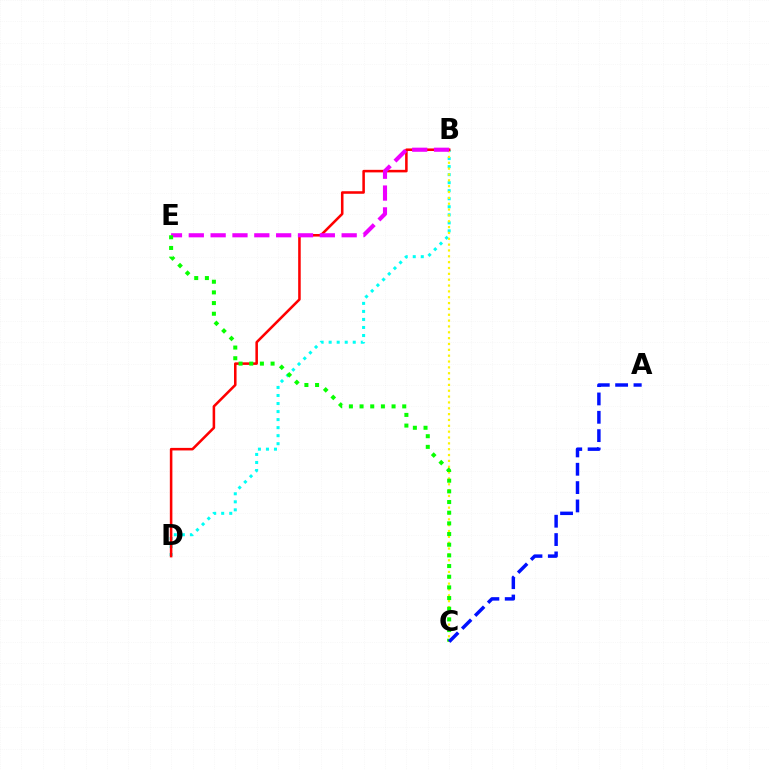{('B', 'D'): [{'color': '#00fff6', 'line_style': 'dotted', 'thickness': 2.18}, {'color': '#ff0000', 'line_style': 'solid', 'thickness': 1.84}], ('B', 'C'): [{'color': '#fcf500', 'line_style': 'dotted', 'thickness': 1.59}], ('B', 'E'): [{'color': '#ee00ff', 'line_style': 'dashed', 'thickness': 2.97}], ('C', 'E'): [{'color': '#08ff00', 'line_style': 'dotted', 'thickness': 2.9}], ('A', 'C'): [{'color': '#0010ff', 'line_style': 'dashed', 'thickness': 2.49}]}